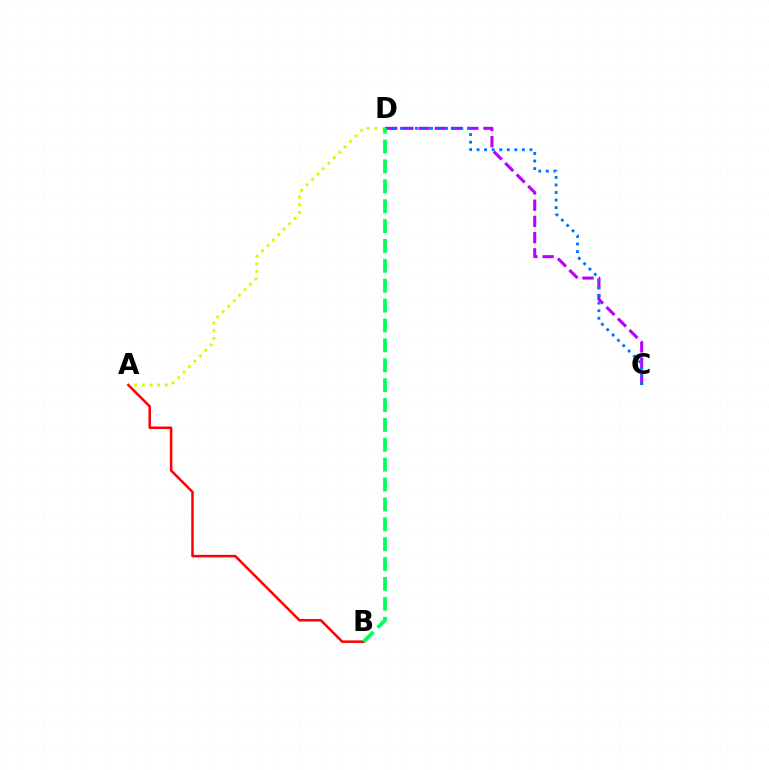{('C', 'D'): [{'color': '#b900ff', 'line_style': 'dashed', 'thickness': 2.21}, {'color': '#0074ff', 'line_style': 'dotted', 'thickness': 2.05}], ('A', 'D'): [{'color': '#d1ff00', 'line_style': 'dotted', 'thickness': 2.09}], ('A', 'B'): [{'color': '#ff0000', 'line_style': 'solid', 'thickness': 1.8}], ('B', 'D'): [{'color': '#00ff5c', 'line_style': 'dashed', 'thickness': 2.7}]}